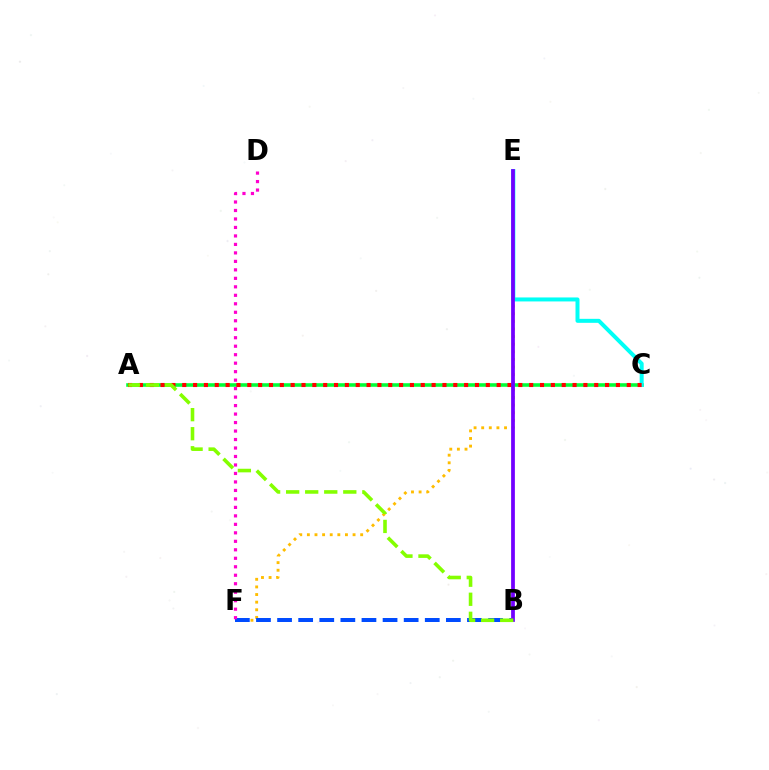{('E', 'F'): [{'color': '#ffbd00', 'line_style': 'dotted', 'thickness': 2.07}], ('A', 'C'): [{'color': '#00ff39', 'line_style': 'solid', 'thickness': 2.58}, {'color': '#ff0000', 'line_style': 'dotted', 'thickness': 2.95}], ('B', 'F'): [{'color': '#004bff', 'line_style': 'dashed', 'thickness': 2.87}], ('C', 'E'): [{'color': '#00fff6', 'line_style': 'solid', 'thickness': 2.87}], ('D', 'F'): [{'color': '#ff00cf', 'line_style': 'dotted', 'thickness': 2.3}], ('B', 'E'): [{'color': '#7200ff', 'line_style': 'solid', 'thickness': 2.7}], ('A', 'B'): [{'color': '#84ff00', 'line_style': 'dashed', 'thickness': 2.59}]}